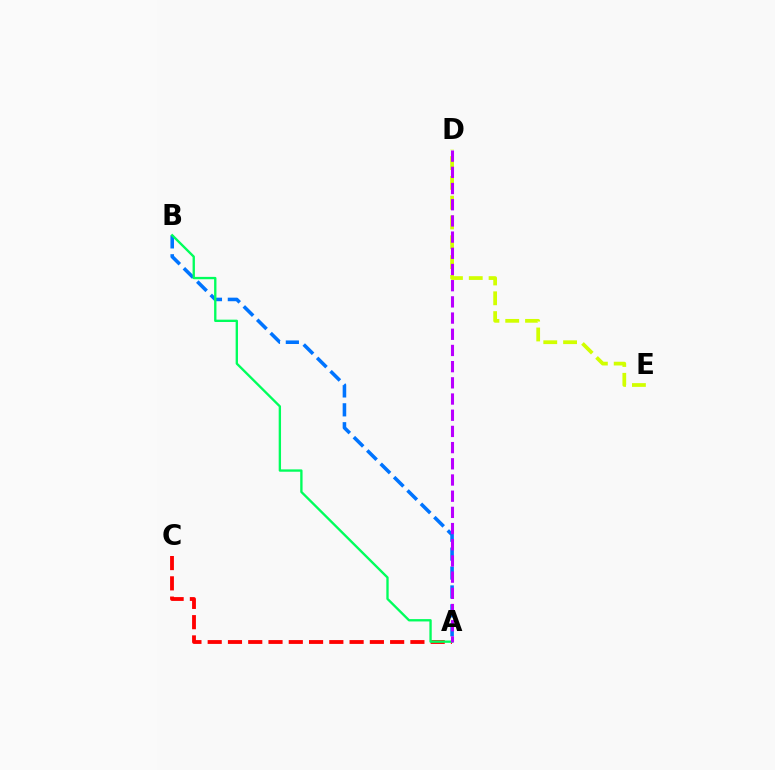{('A', 'B'): [{'color': '#0074ff', 'line_style': 'dashed', 'thickness': 2.57}, {'color': '#00ff5c', 'line_style': 'solid', 'thickness': 1.69}], ('A', 'C'): [{'color': '#ff0000', 'line_style': 'dashed', 'thickness': 2.75}], ('D', 'E'): [{'color': '#d1ff00', 'line_style': 'dashed', 'thickness': 2.69}], ('A', 'D'): [{'color': '#b900ff', 'line_style': 'dashed', 'thickness': 2.2}]}